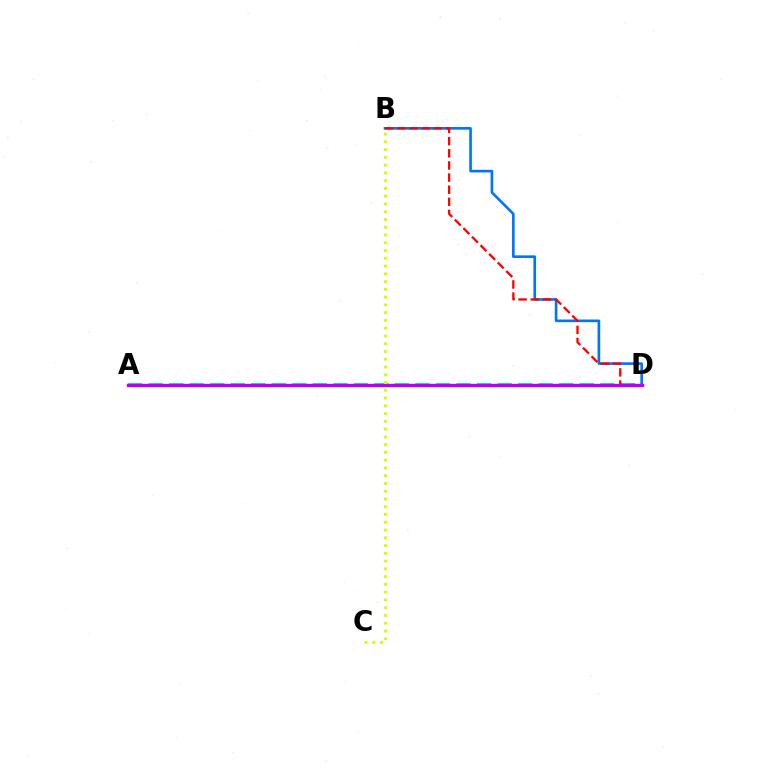{('A', 'D'): [{'color': '#00ff5c', 'line_style': 'dashed', 'thickness': 2.79}, {'color': '#b900ff', 'line_style': 'solid', 'thickness': 2.4}], ('B', 'D'): [{'color': '#0074ff', 'line_style': 'solid', 'thickness': 1.89}, {'color': '#ff0000', 'line_style': 'dashed', 'thickness': 1.65}], ('B', 'C'): [{'color': '#d1ff00', 'line_style': 'dotted', 'thickness': 2.11}]}